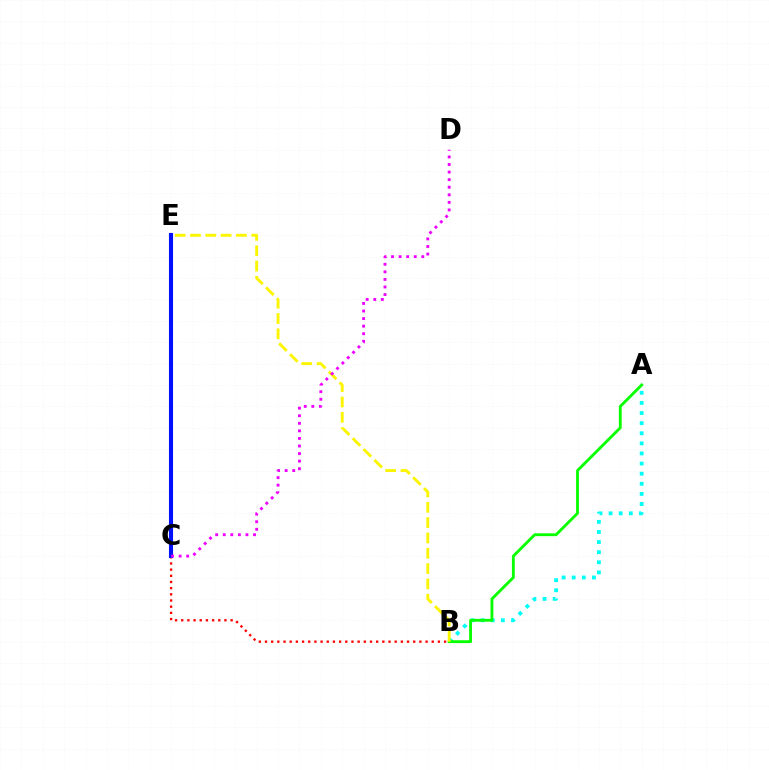{('A', 'B'): [{'color': '#00fff6', 'line_style': 'dotted', 'thickness': 2.75}, {'color': '#08ff00', 'line_style': 'solid', 'thickness': 2.05}], ('B', 'C'): [{'color': '#ff0000', 'line_style': 'dotted', 'thickness': 1.68}], ('B', 'E'): [{'color': '#fcf500', 'line_style': 'dashed', 'thickness': 2.08}], ('C', 'E'): [{'color': '#0010ff', 'line_style': 'solid', 'thickness': 2.94}], ('C', 'D'): [{'color': '#ee00ff', 'line_style': 'dotted', 'thickness': 2.06}]}